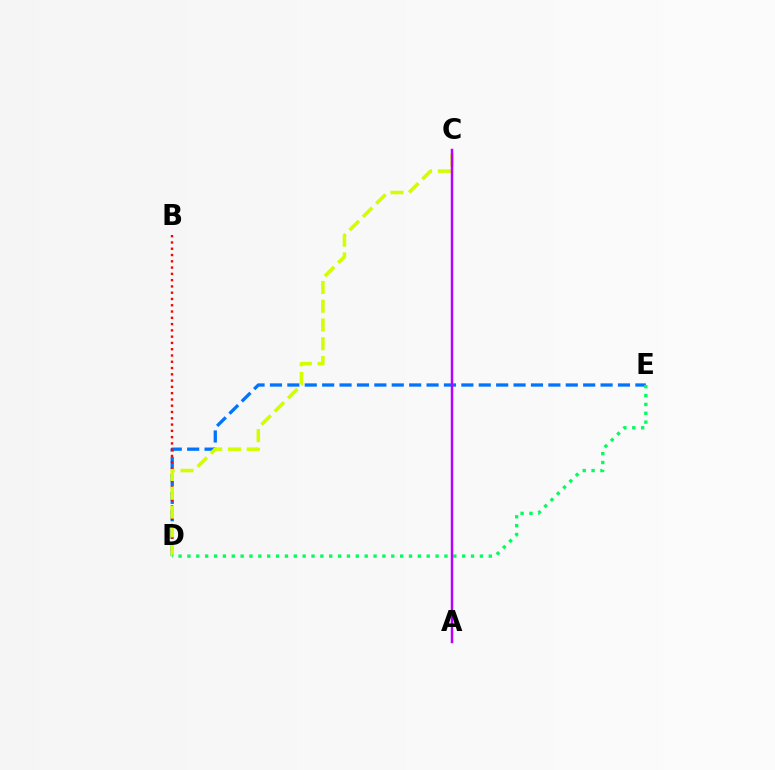{('D', 'E'): [{'color': '#0074ff', 'line_style': 'dashed', 'thickness': 2.36}, {'color': '#00ff5c', 'line_style': 'dotted', 'thickness': 2.41}], ('B', 'D'): [{'color': '#ff0000', 'line_style': 'dotted', 'thickness': 1.71}], ('C', 'D'): [{'color': '#d1ff00', 'line_style': 'dashed', 'thickness': 2.55}], ('A', 'C'): [{'color': '#b900ff', 'line_style': 'solid', 'thickness': 1.78}]}